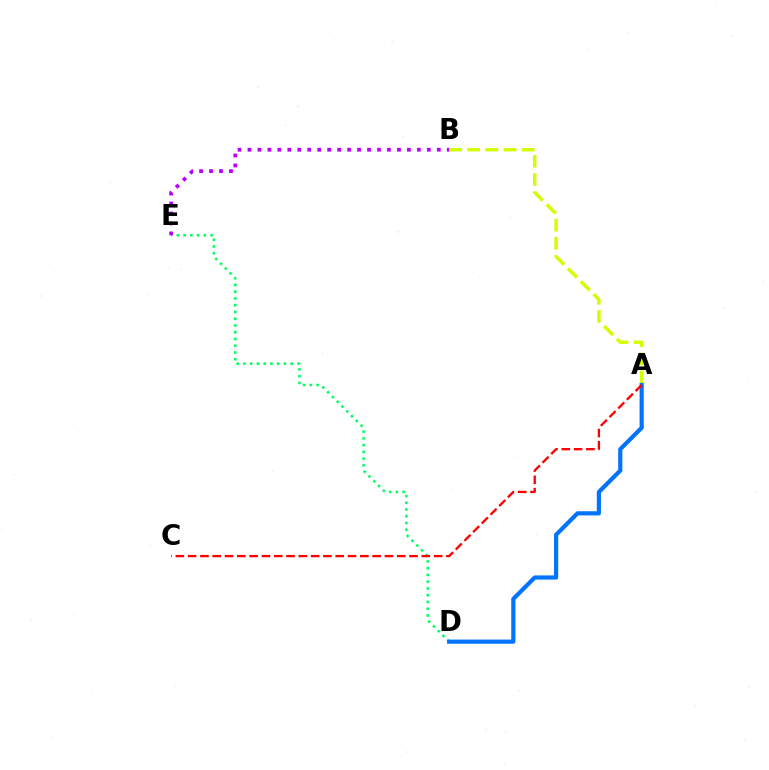{('D', 'E'): [{'color': '#00ff5c', 'line_style': 'dotted', 'thickness': 1.84}], ('A', 'B'): [{'color': '#d1ff00', 'line_style': 'dashed', 'thickness': 2.47}], ('A', 'D'): [{'color': '#0074ff', 'line_style': 'solid', 'thickness': 3.0}], ('B', 'E'): [{'color': '#b900ff', 'line_style': 'dotted', 'thickness': 2.71}], ('A', 'C'): [{'color': '#ff0000', 'line_style': 'dashed', 'thickness': 1.67}]}